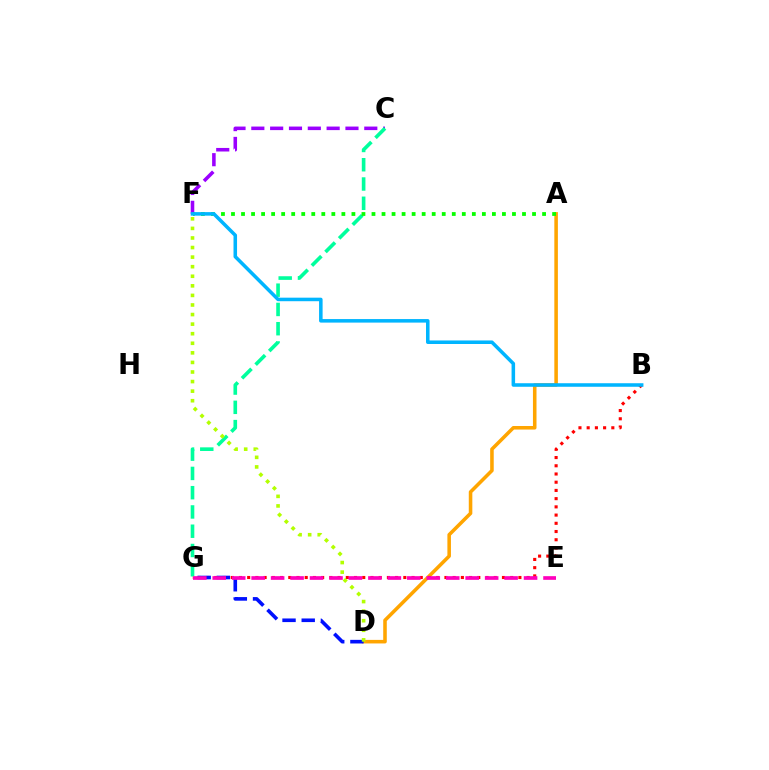{('A', 'D'): [{'color': '#ffa500', 'line_style': 'solid', 'thickness': 2.56}], ('C', 'F'): [{'color': '#9b00ff', 'line_style': 'dashed', 'thickness': 2.56}], ('B', 'G'): [{'color': '#ff0000', 'line_style': 'dotted', 'thickness': 2.23}], ('C', 'G'): [{'color': '#00ff9d', 'line_style': 'dashed', 'thickness': 2.62}], ('D', 'G'): [{'color': '#0010ff', 'line_style': 'dashed', 'thickness': 2.61}], ('A', 'F'): [{'color': '#08ff00', 'line_style': 'dotted', 'thickness': 2.73}], ('E', 'G'): [{'color': '#ff00bd', 'line_style': 'dashed', 'thickness': 2.64}], ('B', 'F'): [{'color': '#00b5ff', 'line_style': 'solid', 'thickness': 2.55}], ('D', 'F'): [{'color': '#b3ff00', 'line_style': 'dotted', 'thickness': 2.6}]}